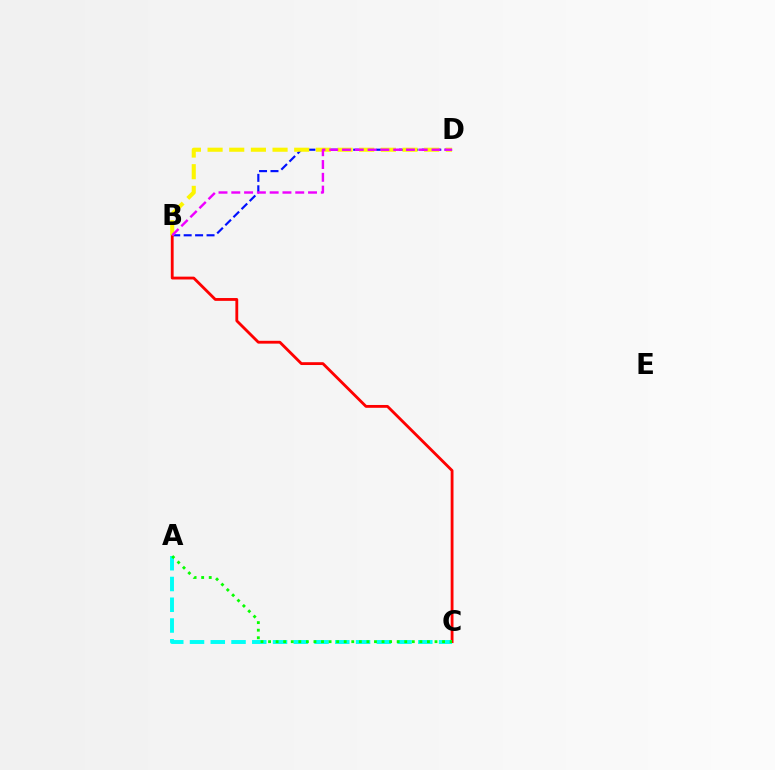{('B', 'D'): [{'color': '#0010ff', 'line_style': 'dashed', 'thickness': 1.55}, {'color': '#fcf500', 'line_style': 'dashed', 'thickness': 2.94}, {'color': '#ee00ff', 'line_style': 'dashed', 'thickness': 1.74}], ('B', 'C'): [{'color': '#ff0000', 'line_style': 'solid', 'thickness': 2.03}], ('A', 'C'): [{'color': '#00fff6', 'line_style': 'dashed', 'thickness': 2.82}, {'color': '#08ff00', 'line_style': 'dotted', 'thickness': 2.06}]}